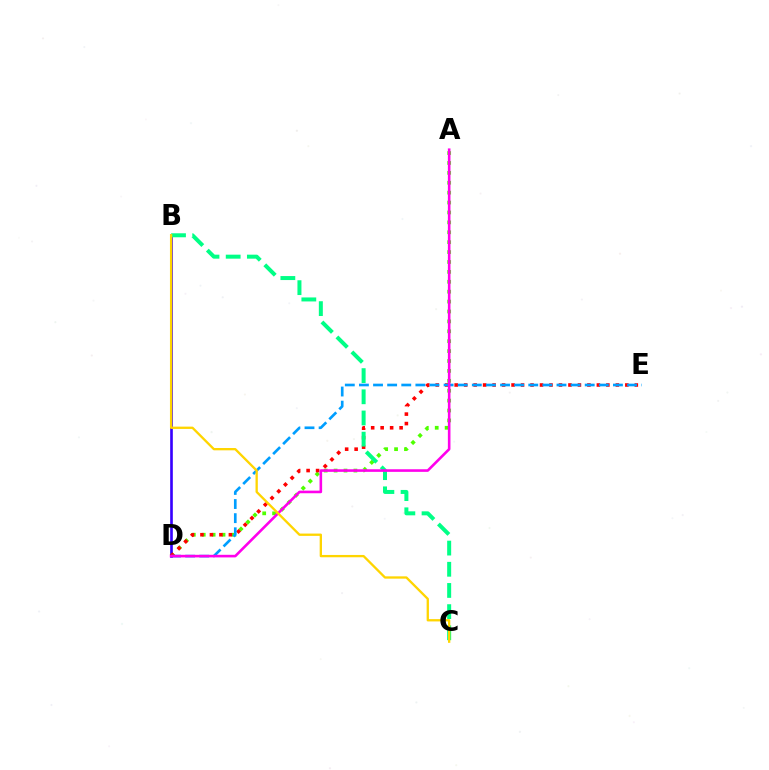{('A', 'D'): [{'color': '#4fff00', 'line_style': 'dotted', 'thickness': 2.69}, {'color': '#ff00ed', 'line_style': 'solid', 'thickness': 1.87}], ('B', 'D'): [{'color': '#3700ff', 'line_style': 'solid', 'thickness': 1.9}], ('D', 'E'): [{'color': '#ff0000', 'line_style': 'dotted', 'thickness': 2.58}, {'color': '#009eff', 'line_style': 'dashed', 'thickness': 1.92}], ('B', 'C'): [{'color': '#00ff86', 'line_style': 'dashed', 'thickness': 2.88}, {'color': '#ffd500', 'line_style': 'solid', 'thickness': 1.67}]}